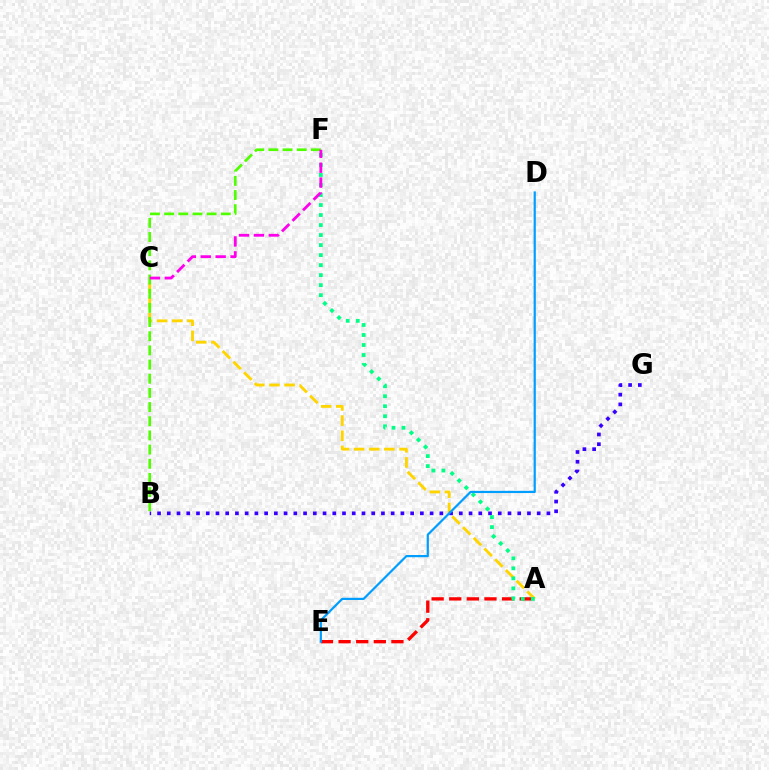{('A', 'C'): [{'color': '#ffd500', 'line_style': 'dashed', 'thickness': 2.06}], ('A', 'E'): [{'color': '#ff0000', 'line_style': 'dashed', 'thickness': 2.39}], ('B', 'G'): [{'color': '#3700ff', 'line_style': 'dotted', 'thickness': 2.64}], ('A', 'F'): [{'color': '#00ff86', 'line_style': 'dotted', 'thickness': 2.72}], ('B', 'F'): [{'color': '#4fff00', 'line_style': 'dashed', 'thickness': 1.93}], ('D', 'E'): [{'color': '#009eff', 'line_style': 'solid', 'thickness': 1.59}], ('C', 'F'): [{'color': '#ff00ed', 'line_style': 'dashed', 'thickness': 2.03}]}